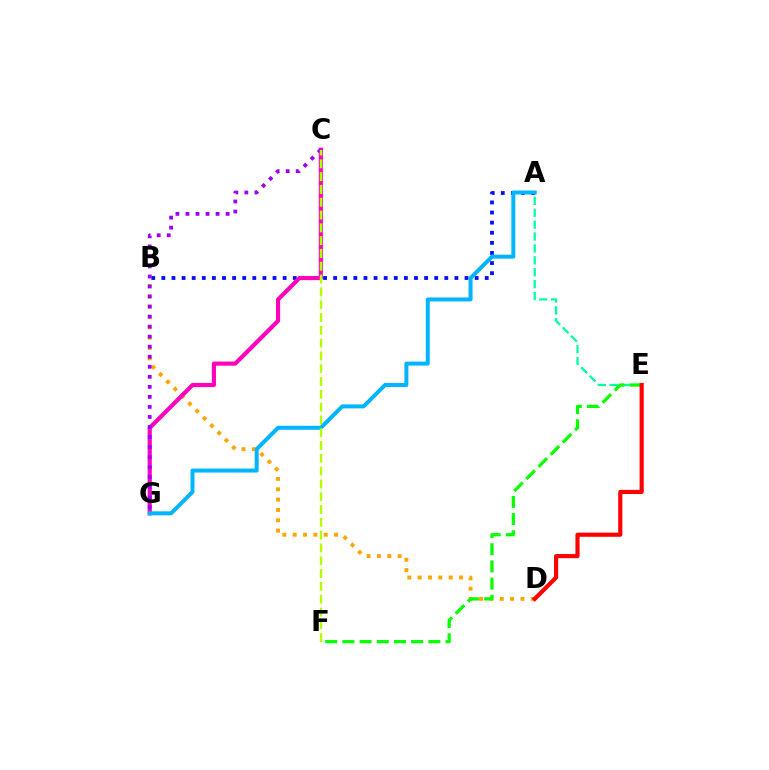{('A', 'E'): [{'color': '#00ff9d', 'line_style': 'dashed', 'thickness': 1.62}], ('A', 'B'): [{'color': '#0010ff', 'line_style': 'dotted', 'thickness': 2.75}], ('B', 'D'): [{'color': '#ffa500', 'line_style': 'dotted', 'thickness': 2.81}], ('C', 'G'): [{'color': '#ff00bd', 'line_style': 'solid', 'thickness': 2.99}, {'color': '#9b00ff', 'line_style': 'dotted', 'thickness': 2.73}], ('E', 'F'): [{'color': '#08ff00', 'line_style': 'dashed', 'thickness': 2.34}], ('D', 'E'): [{'color': '#ff0000', 'line_style': 'solid', 'thickness': 2.99}], ('A', 'G'): [{'color': '#00b5ff', 'line_style': 'solid', 'thickness': 2.86}], ('C', 'F'): [{'color': '#b3ff00', 'line_style': 'dashed', 'thickness': 1.74}]}